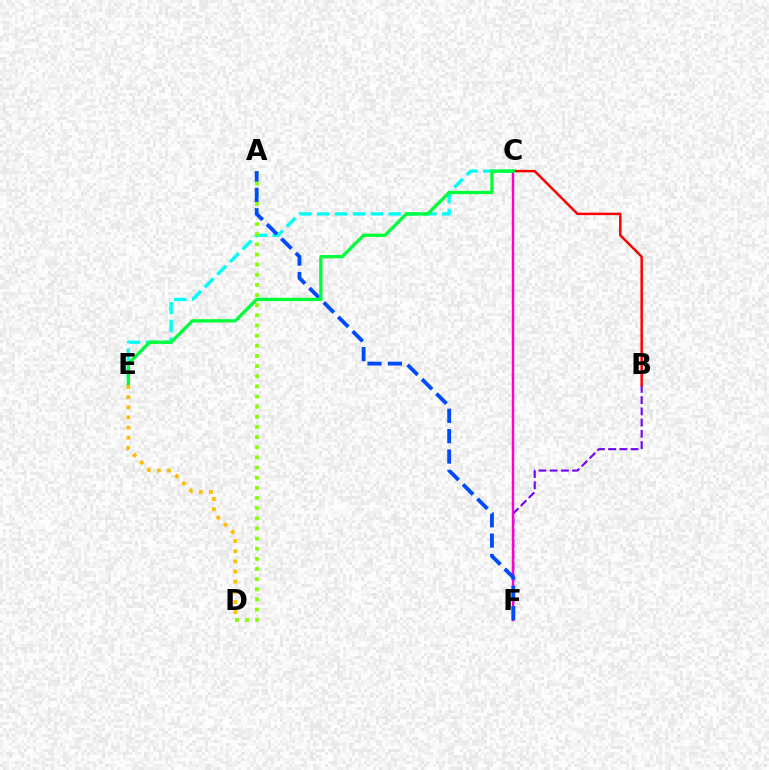{('B', 'F'): [{'color': '#7200ff', 'line_style': 'dashed', 'thickness': 1.52}], ('B', 'C'): [{'color': '#ff0000', 'line_style': 'solid', 'thickness': 1.78}], ('C', 'E'): [{'color': '#00fff6', 'line_style': 'dashed', 'thickness': 2.42}, {'color': '#00ff39', 'line_style': 'solid', 'thickness': 2.38}], ('C', 'F'): [{'color': '#ff00cf', 'line_style': 'solid', 'thickness': 1.74}], ('A', 'D'): [{'color': '#84ff00', 'line_style': 'dotted', 'thickness': 2.76}], ('A', 'F'): [{'color': '#004bff', 'line_style': 'dashed', 'thickness': 2.77}], ('D', 'E'): [{'color': '#ffbd00', 'line_style': 'dotted', 'thickness': 2.76}]}